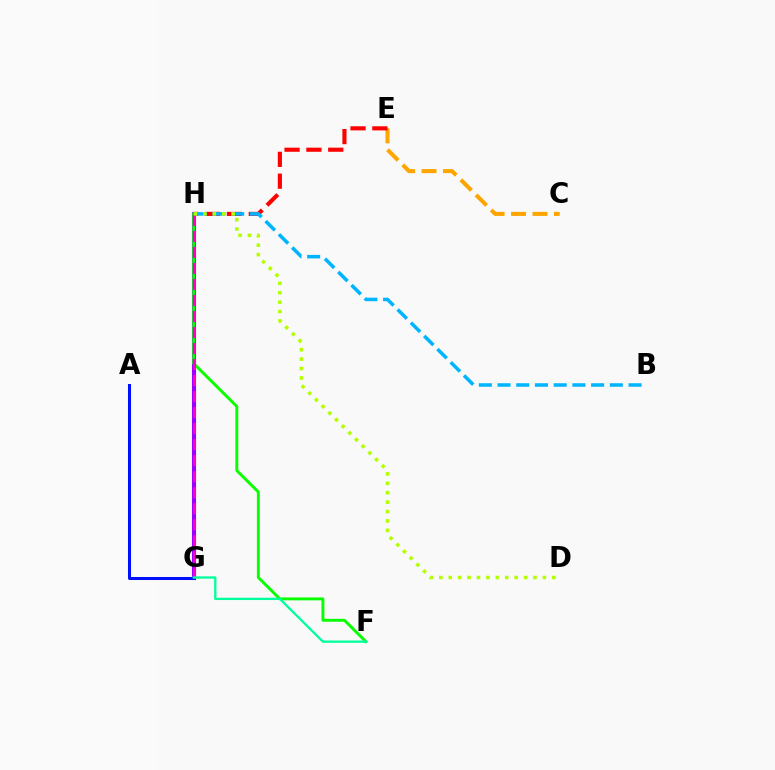{('C', 'E'): [{'color': '#ffa500', 'line_style': 'dashed', 'thickness': 2.91}], ('G', 'H'): [{'color': '#9b00ff', 'line_style': 'solid', 'thickness': 2.94}, {'color': '#ff00bd', 'line_style': 'dashed', 'thickness': 2.18}], ('A', 'G'): [{'color': '#0010ff', 'line_style': 'solid', 'thickness': 2.18}], ('F', 'H'): [{'color': '#08ff00', 'line_style': 'solid', 'thickness': 2.1}], ('E', 'H'): [{'color': '#ff0000', 'line_style': 'dashed', 'thickness': 2.97}], ('B', 'H'): [{'color': '#00b5ff', 'line_style': 'dashed', 'thickness': 2.54}], ('F', 'G'): [{'color': '#00ff9d', 'line_style': 'solid', 'thickness': 1.66}], ('D', 'H'): [{'color': '#b3ff00', 'line_style': 'dotted', 'thickness': 2.56}]}